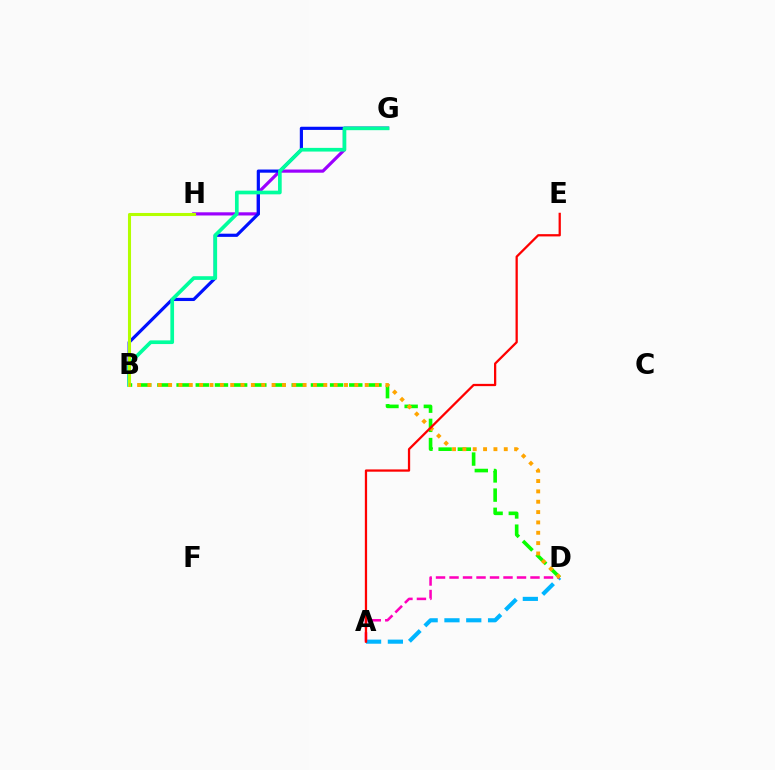{('A', 'D'): [{'color': '#00b5ff', 'line_style': 'dashed', 'thickness': 2.96}, {'color': '#ff00bd', 'line_style': 'dashed', 'thickness': 1.83}], ('G', 'H'): [{'color': '#9b00ff', 'line_style': 'solid', 'thickness': 2.29}], ('B', 'G'): [{'color': '#0010ff', 'line_style': 'solid', 'thickness': 2.28}, {'color': '#00ff9d', 'line_style': 'solid', 'thickness': 2.65}], ('B', 'D'): [{'color': '#08ff00', 'line_style': 'dashed', 'thickness': 2.61}, {'color': '#ffa500', 'line_style': 'dotted', 'thickness': 2.81}], ('B', 'H'): [{'color': '#b3ff00', 'line_style': 'solid', 'thickness': 2.21}], ('A', 'E'): [{'color': '#ff0000', 'line_style': 'solid', 'thickness': 1.63}]}